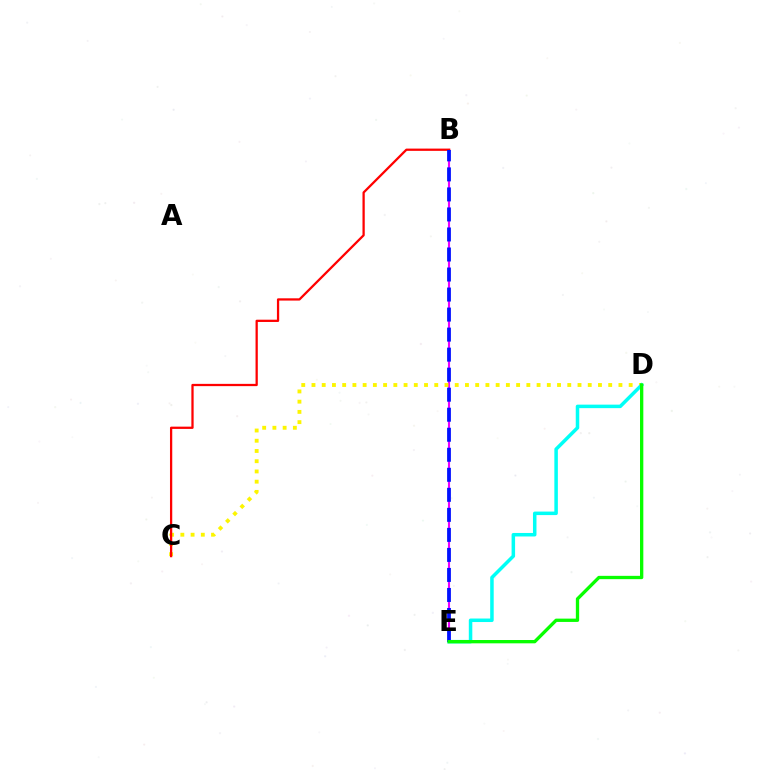{('B', 'E'): [{'color': '#ee00ff', 'line_style': 'solid', 'thickness': 1.52}, {'color': '#0010ff', 'line_style': 'dashed', 'thickness': 2.72}], ('C', 'D'): [{'color': '#fcf500', 'line_style': 'dotted', 'thickness': 2.78}], ('B', 'C'): [{'color': '#ff0000', 'line_style': 'solid', 'thickness': 1.63}], ('D', 'E'): [{'color': '#00fff6', 'line_style': 'solid', 'thickness': 2.53}, {'color': '#08ff00', 'line_style': 'solid', 'thickness': 2.39}]}